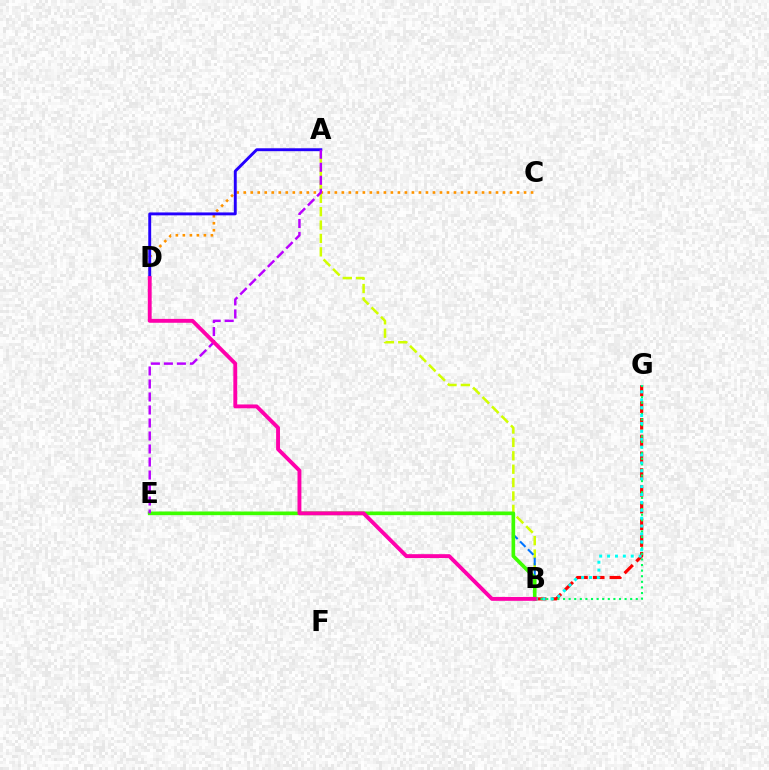{('B', 'G'): [{'color': '#ff0000', 'line_style': 'dashed', 'thickness': 2.27}, {'color': '#00ff5c', 'line_style': 'dotted', 'thickness': 1.52}, {'color': '#00fff6', 'line_style': 'dotted', 'thickness': 2.14}], ('A', 'B'): [{'color': '#d1ff00', 'line_style': 'dashed', 'thickness': 1.82}], ('C', 'D'): [{'color': '#ff9400', 'line_style': 'dotted', 'thickness': 1.9}], ('A', 'D'): [{'color': '#2500ff', 'line_style': 'solid', 'thickness': 2.09}], ('B', 'E'): [{'color': '#0074ff', 'line_style': 'dashed', 'thickness': 1.52}, {'color': '#3dff00', 'line_style': 'solid', 'thickness': 2.63}], ('A', 'E'): [{'color': '#b900ff', 'line_style': 'dashed', 'thickness': 1.77}], ('B', 'D'): [{'color': '#ff00ac', 'line_style': 'solid', 'thickness': 2.79}]}